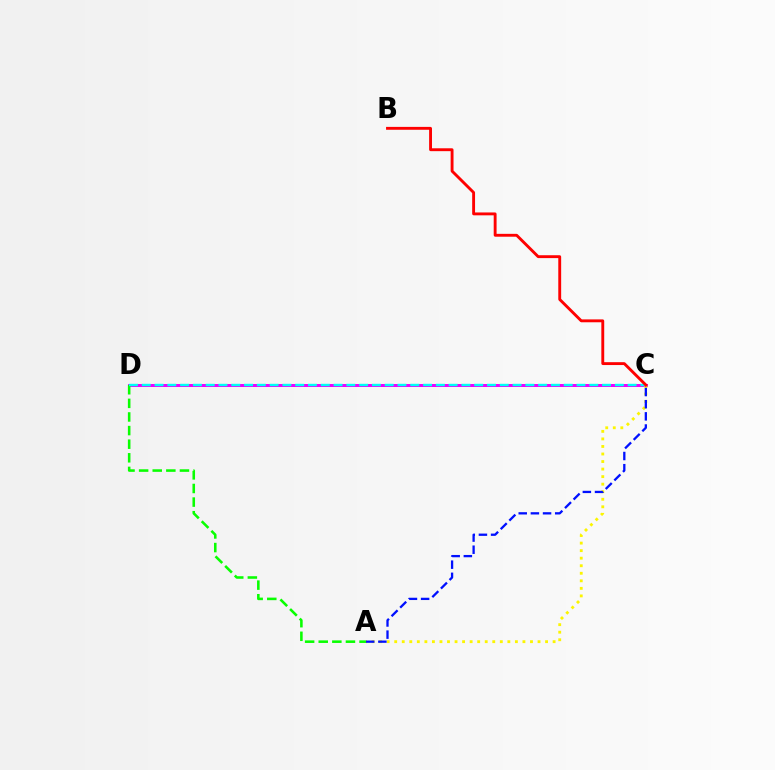{('C', 'D'): [{'color': '#ee00ff', 'line_style': 'solid', 'thickness': 2.16}, {'color': '#00fff6', 'line_style': 'dashed', 'thickness': 1.74}], ('A', 'C'): [{'color': '#fcf500', 'line_style': 'dotted', 'thickness': 2.05}, {'color': '#0010ff', 'line_style': 'dashed', 'thickness': 1.65}], ('A', 'D'): [{'color': '#08ff00', 'line_style': 'dashed', 'thickness': 1.85}], ('B', 'C'): [{'color': '#ff0000', 'line_style': 'solid', 'thickness': 2.07}]}